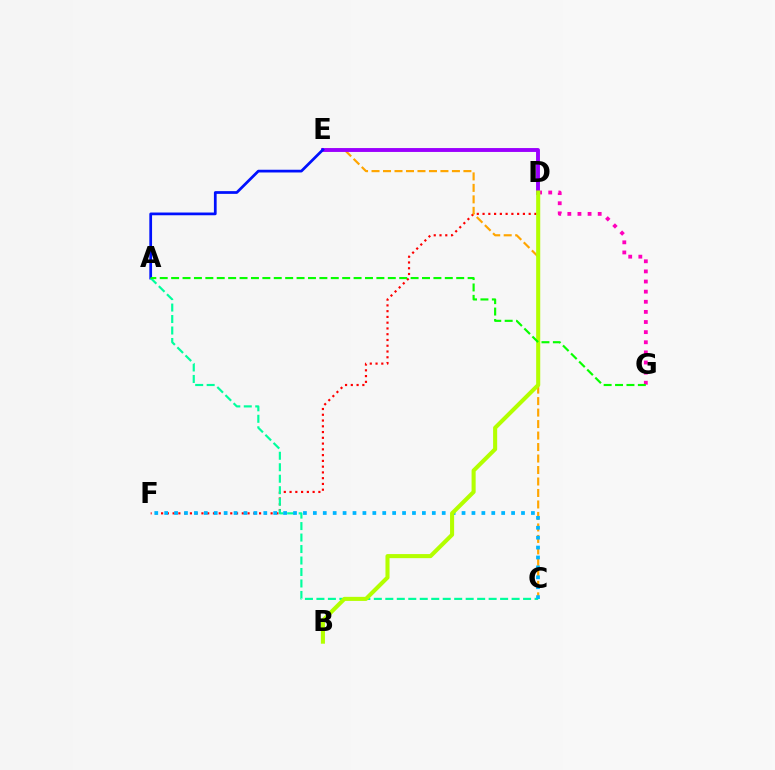{('D', 'G'): [{'color': '#ff00bd', 'line_style': 'dotted', 'thickness': 2.75}], ('D', 'F'): [{'color': '#ff0000', 'line_style': 'dotted', 'thickness': 1.57}], ('C', 'E'): [{'color': '#ffa500', 'line_style': 'dashed', 'thickness': 1.56}], ('D', 'E'): [{'color': '#9b00ff', 'line_style': 'solid', 'thickness': 2.8}], ('A', 'E'): [{'color': '#0010ff', 'line_style': 'solid', 'thickness': 1.97}], ('A', 'C'): [{'color': '#00ff9d', 'line_style': 'dashed', 'thickness': 1.56}], ('C', 'F'): [{'color': '#00b5ff', 'line_style': 'dotted', 'thickness': 2.69}], ('B', 'D'): [{'color': '#b3ff00', 'line_style': 'solid', 'thickness': 2.93}], ('A', 'G'): [{'color': '#08ff00', 'line_style': 'dashed', 'thickness': 1.55}]}